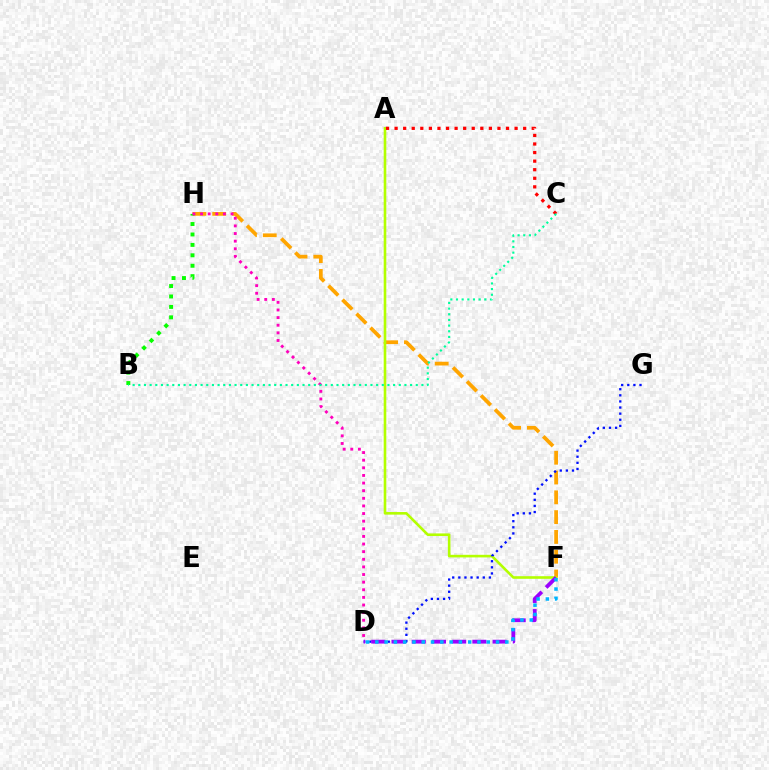{('F', 'H'): [{'color': '#ffa500', 'line_style': 'dashed', 'thickness': 2.69}], ('A', 'F'): [{'color': '#b3ff00', 'line_style': 'solid', 'thickness': 1.88}], ('D', 'G'): [{'color': '#0010ff', 'line_style': 'dotted', 'thickness': 1.66}], ('A', 'C'): [{'color': '#ff0000', 'line_style': 'dotted', 'thickness': 2.33}], ('D', 'F'): [{'color': '#9b00ff', 'line_style': 'dashed', 'thickness': 2.75}, {'color': '#00b5ff', 'line_style': 'dotted', 'thickness': 2.52}], ('B', 'H'): [{'color': '#08ff00', 'line_style': 'dotted', 'thickness': 2.83}], ('D', 'H'): [{'color': '#ff00bd', 'line_style': 'dotted', 'thickness': 2.07}], ('B', 'C'): [{'color': '#00ff9d', 'line_style': 'dotted', 'thickness': 1.54}]}